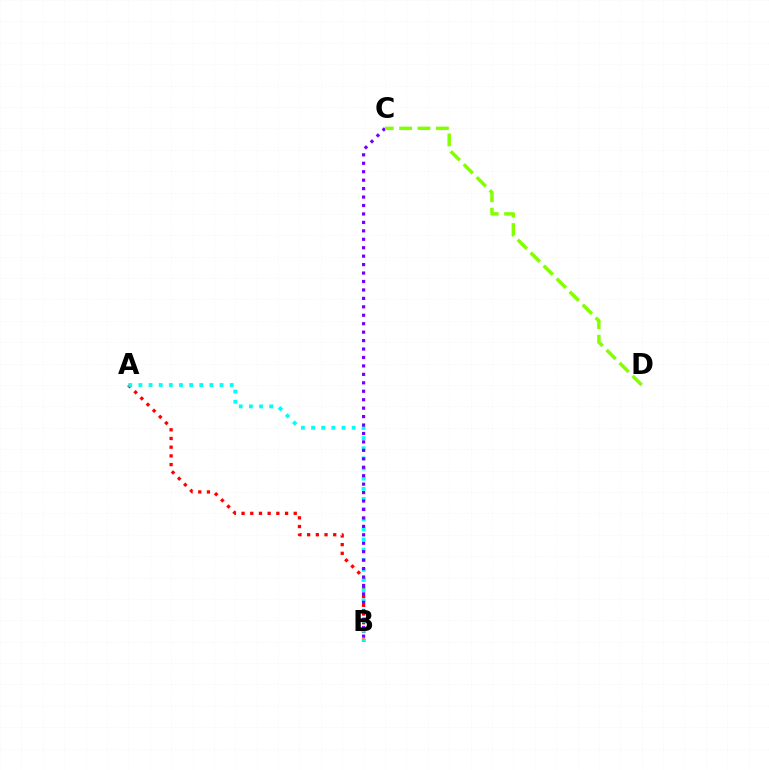{('A', 'B'): [{'color': '#ff0000', 'line_style': 'dotted', 'thickness': 2.36}, {'color': '#00fff6', 'line_style': 'dotted', 'thickness': 2.76}], ('B', 'C'): [{'color': '#7200ff', 'line_style': 'dotted', 'thickness': 2.29}], ('C', 'D'): [{'color': '#84ff00', 'line_style': 'dashed', 'thickness': 2.5}]}